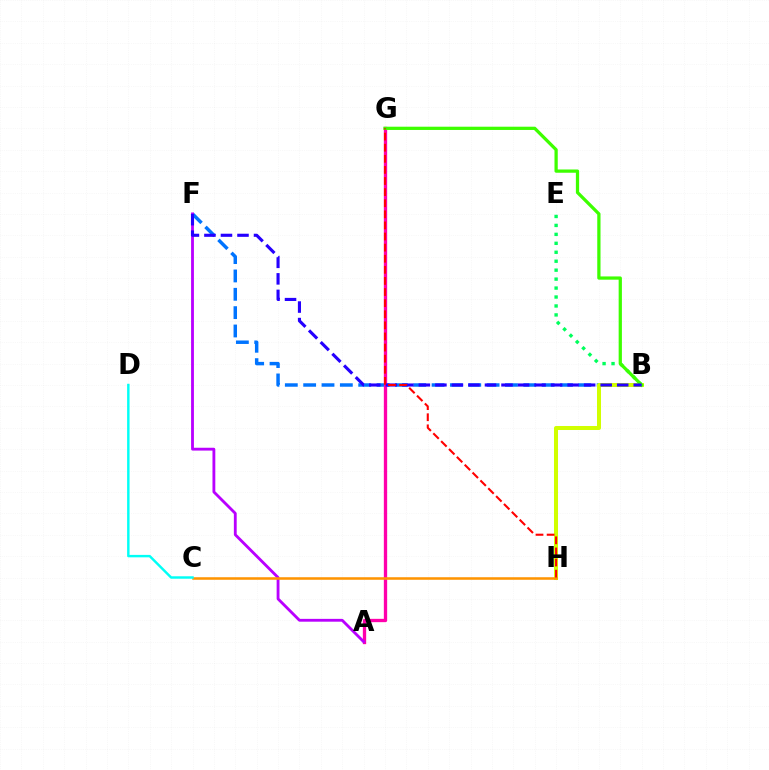{('B', 'F'): [{'color': '#0074ff', 'line_style': 'dashed', 'thickness': 2.49}, {'color': '#2500ff', 'line_style': 'dashed', 'thickness': 2.25}], ('A', 'G'): [{'color': '#ff00ac', 'line_style': 'solid', 'thickness': 2.38}], ('B', 'E'): [{'color': '#00ff5c', 'line_style': 'dotted', 'thickness': 2.43}], ('B', 'H'): [{'color': '#d1ff00', 'line_style': 'solid', 'thickness': 2.89}], ('B', 'G'): [{'color': '#3dff00', 'line_style': 'solid', 'thickness': 2.34}], ('A', 'F'): [{'color': '#b900ff', 'line_style': 'solid', 'thickness': 2.04}], ('C', 'H'): [{'color': '#ff9400', 'line_style': 'solid', 'thickness': 1.83}], ('G', 'H'): [{'color': '#ff0000', 'line_style': 'dashed', 'thickness': 1.51}], ('C', 'D'): [{'color': '#00fff6', 'line_style': 'solid', 'thickness': 1.76}]}